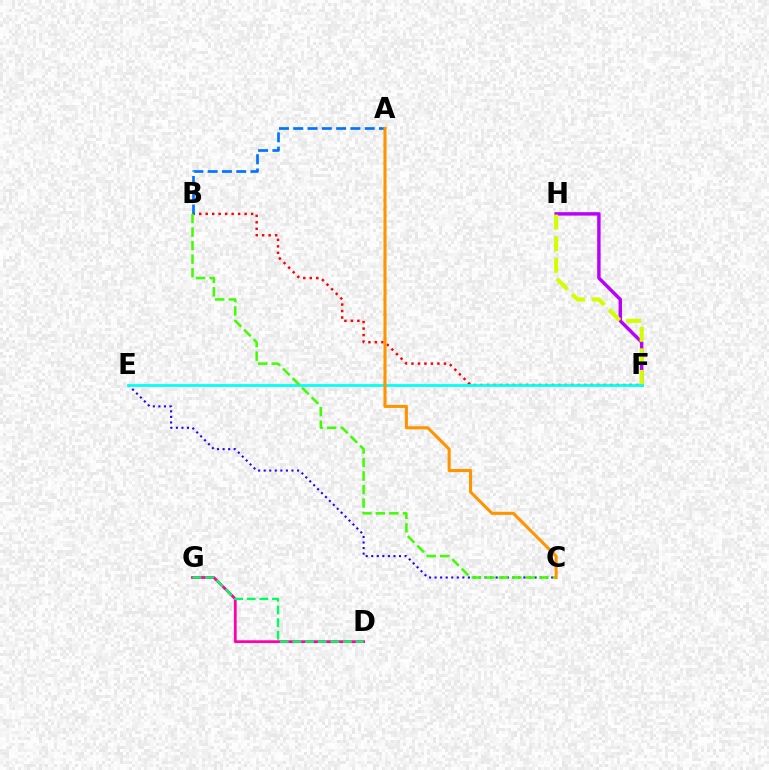{('D', 'G'): [{'color': '#ff00ac', 'line_style': 'solid', 'thickness': 2.0}, {'color': '#00ff5c', 'line_style': 'dashed', 'thickness': 1.72}], ('F', 'H'): [{'color': '#b900ff', 'line_style': 'solid', 'thickness': 2.47}, {'color': '#d1ff00', 'line_style': 'dashed', 'thickness': 2.93}], ('C', 'E'): [{'color': '#2500ff', 'line_style': 'dotted', 'thickness': 1.51}], ('B', 'F'): [{'color': '#ff0000', 'line_style': 'dotted', 'thickness': 1.76}], ('A', 'B'): [{'color': '#0074ff', 'line_style': 'dashed', 'thickness': 1.94}], ('E', 'F'): [{'color': '#00fff6', 'line_style': 'solid', 'thickness': 1.97}], ('B', 'C'): [{'color': '#3dff00', 'line_style': 'dashed', 'thickness': 1.84}], ('A', 'C'): [{'color': '#ff9400', 'line_style': 'solid', 'thickness': 2.22}]}